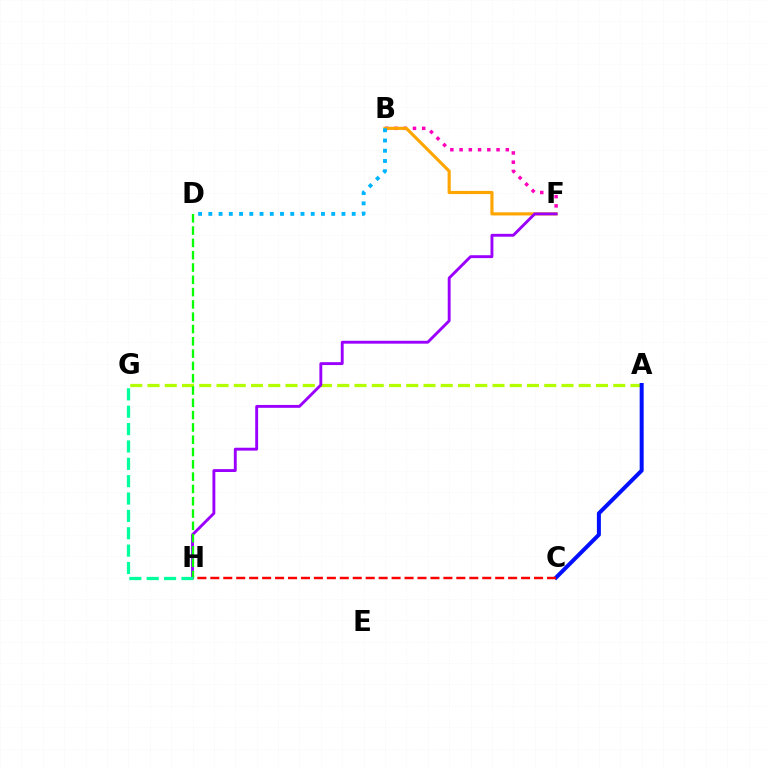{('A', 'G'): [{'color': '#b3ff00', 'line_style': 'dashed', 'thickness': 2.34}], ('A', 'C'): [{'color': '#0010ff', 'line_style': 'solid', 'thickness': 2.88}], ('B', 'F'): [{'color': '#ff00bd', 'line_style': 'dotted', 'thickness': 2.51}, {'color': '#ffa500', 'line_style': 'solid', 'thickness': 2.27}], ('F', 'H'): [{'color': '#9b00ff', 'line_style': 'solid', 'thickness': 2.07}], ('C', 'H'): [{'color': '#ff0000', 'line_style': 'dashed', 'thickness': 1.76}], ('D', 'H'): [{'color': '#08ff00', 'line_style': 'dashed', 'thickness': 1.67}], ('B', 'D'): [{'color': '#00b5ff', 'line_style': 'dotted', 'thickness': 2.78}], ('G', 'H'): [{'color': '#00ff9d', 'line_style': 'dashed', 'thickness': 2.36}]}